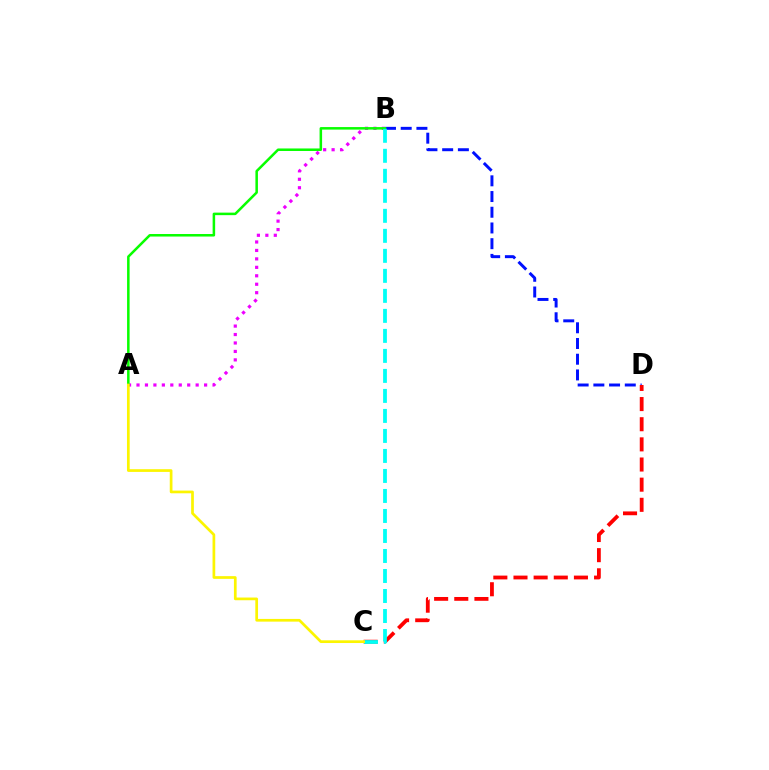{('B', 'D'): [{'color': '#0010ff', 'line_style': 'dashed', 'thickness': 2.13}], ('C', 'D'): [{'color': '#ff0000', 'line_style': 'dashed', 'thickness': 2.74}], ('A', 'B'): [{'color': '#ee00ff', 'line_style': 'dotted', 'thickness': 2.3}, {'color': '#08ff00', 'line_style': 'solid', 'thickness': 1.82}], ('B', 'C'): [{'color': '#00fff6', 'line_style': 'dashed', 'thickness': 2.72}], ('A', 'C'): [{'color': '#fcf500', 'line_style': 'solid', 'thickness': 1.95}]}